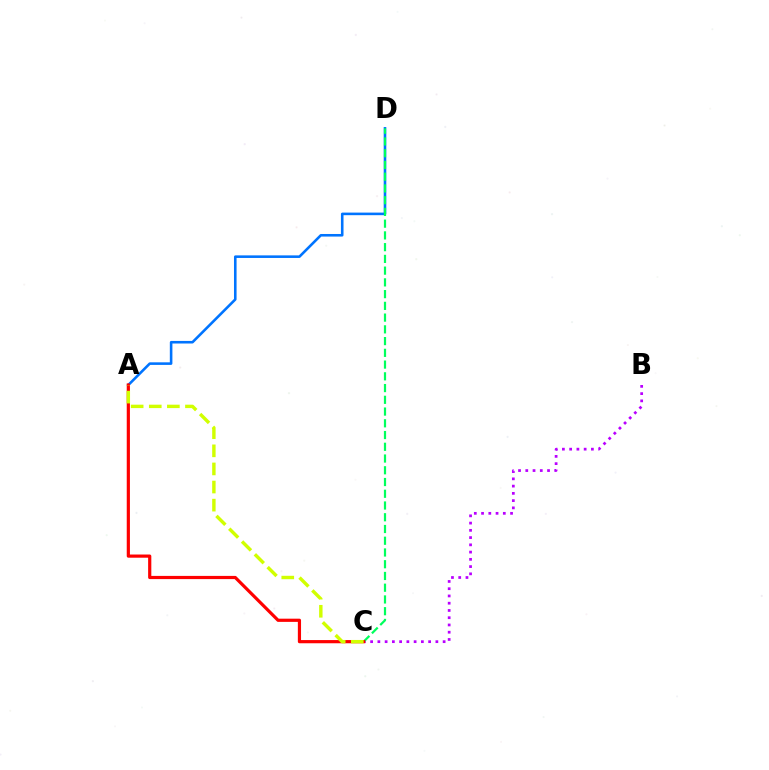{('A', 'D'): [{'color': '#0074ff', 'line_style': 'solid', 'thickness': 1.86}], ('B', 'C'): [{'color': '#b900ff', 'line_style': 'dotted', 'thickness': 1.97}], ('C', 'D'): [{'color': '#00ff5c', 'line_style': 'dashed', 'thickness': 1.6}], ('A', 'C'): [{'color': '#ff0000', 'line_style': 'solid', 'thickness': 2.3}, {'color': '#d1ff00', 'line_style': 'dashed', 'thickness': 2.46}]}